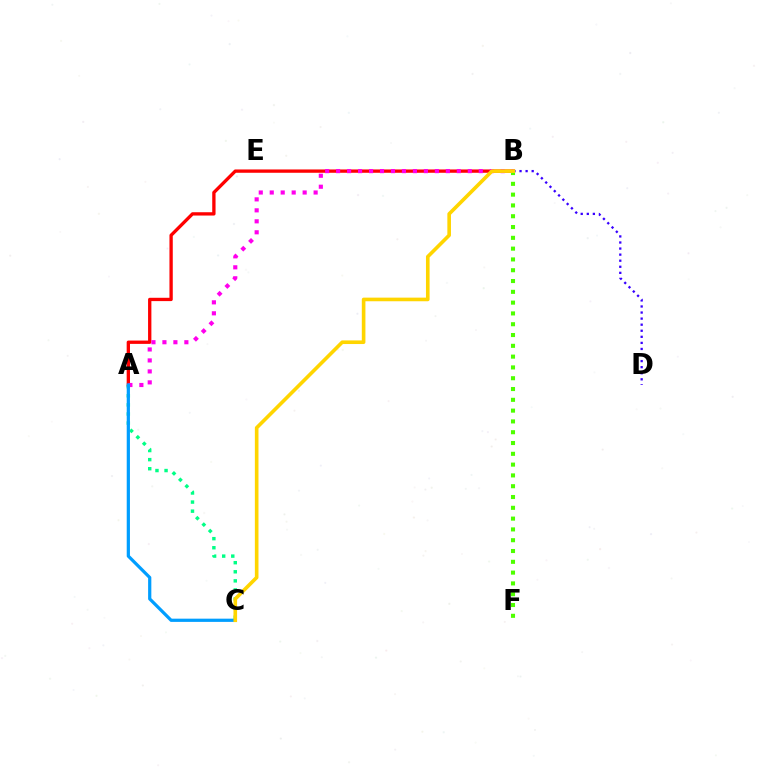{('B', 'D'): [{'color': '#3700ff', 'line_style': 'dotted', 'thickness': 1.65}], ('A', 'B'): [{'color': '#ff0000', 'line_style': 'solid', 'thickness': 2.39}, {'color': '#ff00ed', 'line_style': 'dotted', 'thickness': 2.98}], ('A', 'C'): [{'color': '#00ff86', 'line_style': 'dotted', 'thickness': 2.47}, {'color': '#009eff', 'line_style': 'solid', 'thickness': 2.32}], ('B', 'F'): [{'color': '#4fff00', 'line_style': 'dotted', 'thickness': 2.93}], ('B', 'C'): [{'color': '#ffd500', 'line_style': 'solid', 'thickness': 2.61}]}